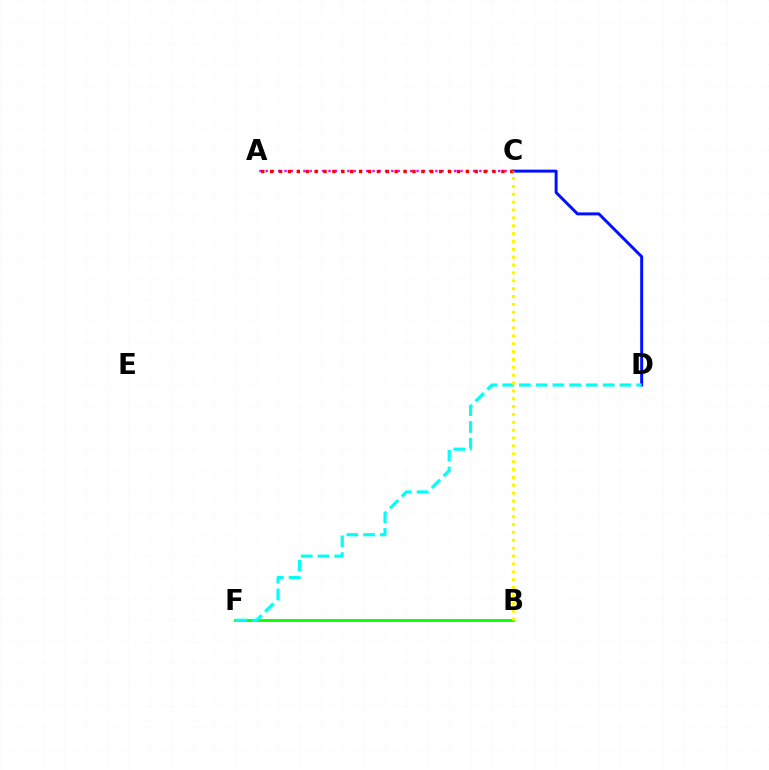{('B', 'F'): [{'color': '#08ff00', 'line_style': 'solid', 'thickness': 2.05}], ('A', 'C'): [{'color': '#ee00ff', 'line_style': 'dotted', 'thickness': 1.71}, {'color': '#ff0000', 'line_style': 'dotted', 'thickness': 2.42}], ('C', 'D'): [{'color': '#0010ff', 'line_style': 'solid', 'thickness': 2.12}], ('D', 'F'): [{'color': '#00fff6', 'line_style': 'dashed', 'thickness': 2.28}], ('B', 'C'): [{'color': '#fcf500', 'line_style': 'dotted', 'thickness': 2.14}]}